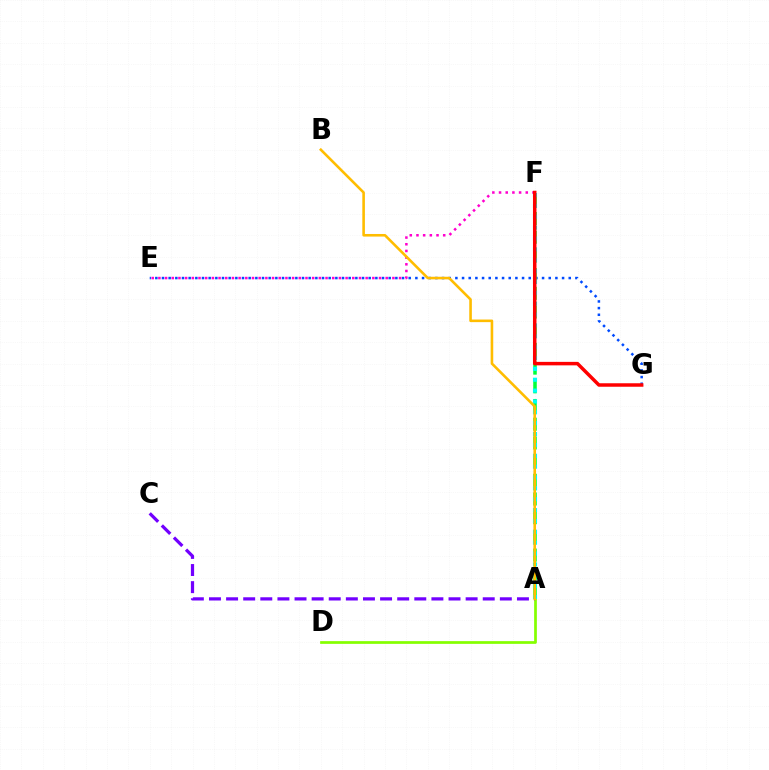{('A', 'D'): [{'color': '#84ff00', 'line_style': 'solid', 'thickness': 1.96}], ('E', 'G'): [{'color': '#004bff', 'line_style': 'dotted', 'thickness': 1.81}], ('A', 'C'): [{'color': '#7200ff', 'line_style': 'dashed', 'thickness': 2.32}], ('A', 'F'): [{'color': '#00ff39', 'line_style': 'dashed', 'thickness': 2.54}, {'color': '#00fff6', 'line_style': 'dotted', 'thickness': 2.95}], ('E', 'F'): [{'color': '#ff00cf', 'line_style': 'dotted', 'thickness': 1.82}], ('A', 'B'): [{'color': '#ffbd00', 'line_style': 'solid', 'thickness': 1.87}], ('F', 'G'): [{'color': '#ff0000', 'line_style': 'solid', 'thickness': 2.51}]}